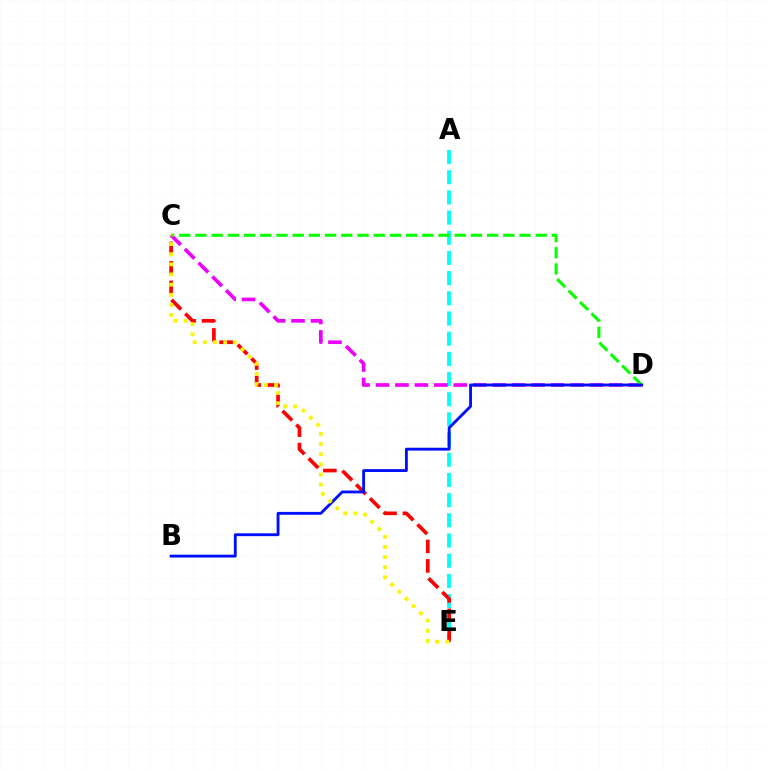{('A', 'E'): [{'color': '#00fff6', 'line_style': 'dashed', 'thickness': 2.74}], ('C', 'D'): [{'color': '#ee00ff', 'line_style': 'dashed', 'thickness': 2.64}, {'color': '#08ff00', 'line_style': 'dashed', 'thickness': 2.2}], ('C', 'E'): [{'color': '#ff0000', 'line_style': 'dashed', 'thickness': 2.64}, {'color': '#fcf500', 'line_style': 'dotted', 'thickness': 2.76}], ('B', 'D'): [{'color': '#0010ff', 'line_style': 'solid', 'thickness': 2.06}]}